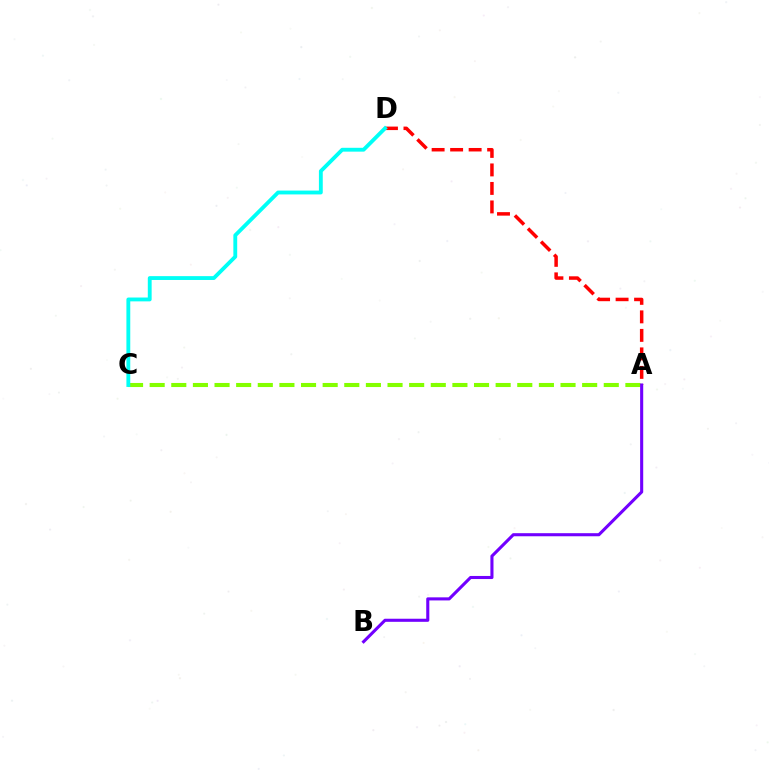{('A', 'C'): [{'color': '#84ff00', 'line_style': 'dashed', 'thickness': 2.94}], ('A', 'D'): [{'color': '#ff0000', 'line_style': 'dashed', 'thickness': 2.51}], ('C', 'D'): [{'color': '#00fff6', 'line_style': 'solid', 'thickness': 2.77}], ('A', 'B'): [{'color': '#7200ff', 'line_style': 'solid', 'thickness': 2.22}]}